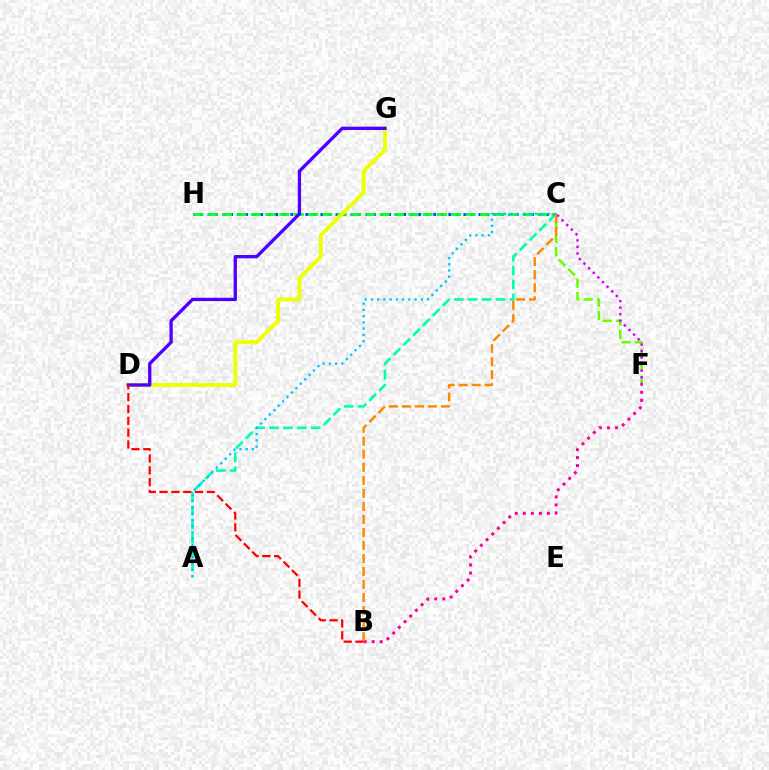{('A', 'C'): [{'color': '#00ffaf', 'line_style': 'dashed', 'thickness': 1.89}, {'color': '#00c7ff', 'line_style': 'dotted', 'thickness': 1.7}], ('C', 'F'): [{'color': '#66ff00', 'line_style': 'dashed', 'thickness': 1.83}, {'color': '#d600ff', 'line_style': 'dotted', 'thickness': 1.78}], ('C', 'H'): [{'color': '#003fff', 'line_style': 'dotted', 'thickness': 2.04}, {'color': '#00ff27', 'line_style': 'dashed', 'thickness': 1.95}], ('B', 'F'): [{'color': '#ff00a0', 'line_style': 'dotted', 'thickness': 2.18}], ('B', 'C'): [{'color': '#ff8800', 'line_style': 'dashed', 'thickness': 1.77}], ('D', 'G'): [{'color': '#eeff00', 'line_style': 'solid', 'thickness': 2.75}, {'color': '#4f00ff', 'line_style': 'solid', 'thickness': 2.4}], ('B', 'D'): [{'color': '#ff0000', 'line_style': 'dashed', 'thickness': 1.61}]}